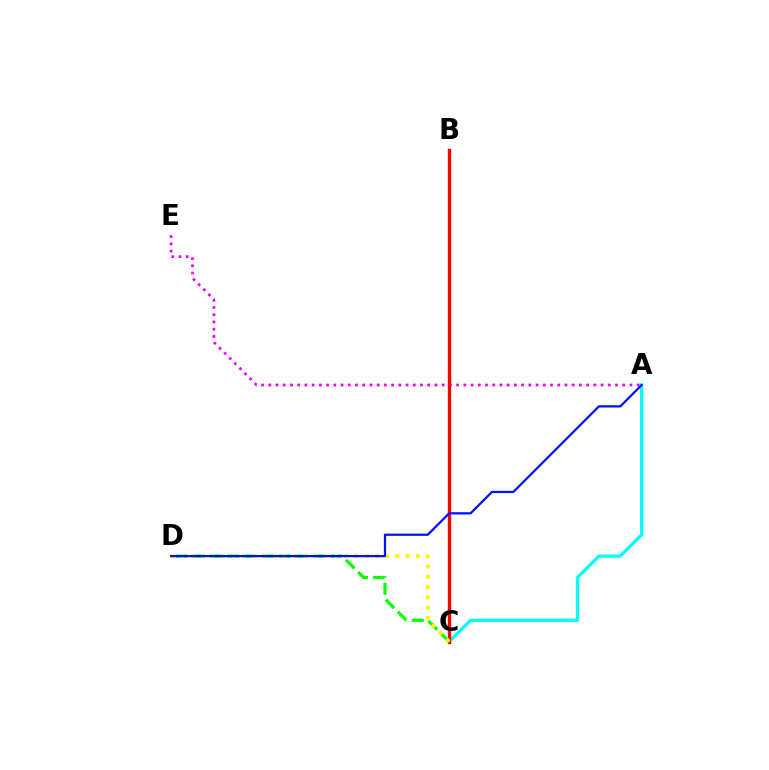{('A', 'E'): [{'color': '#ee00ff', 'line_style': 'dotted', 'thickness': 1.96}], ('A', 'C'): [{'color': '#00fff6', 'line_style': 'solid', 'thickness': 2.36}], ('B', 'C'): [{'color': '#ff0000', 'line_style': 'solid', 'thickness': 2.43}], ('C', 'D'): [{'color': '#08ff00', 'line_style': 'dashed', 'thickness': 2.34}, {'color': '#fcf500', 'line_style': 'dotted', 'thickness': 2.78}], ('A', 'D'): [{'color': '#0010ff', 'line_style': 'solid', 'thickness': 1.61}]}